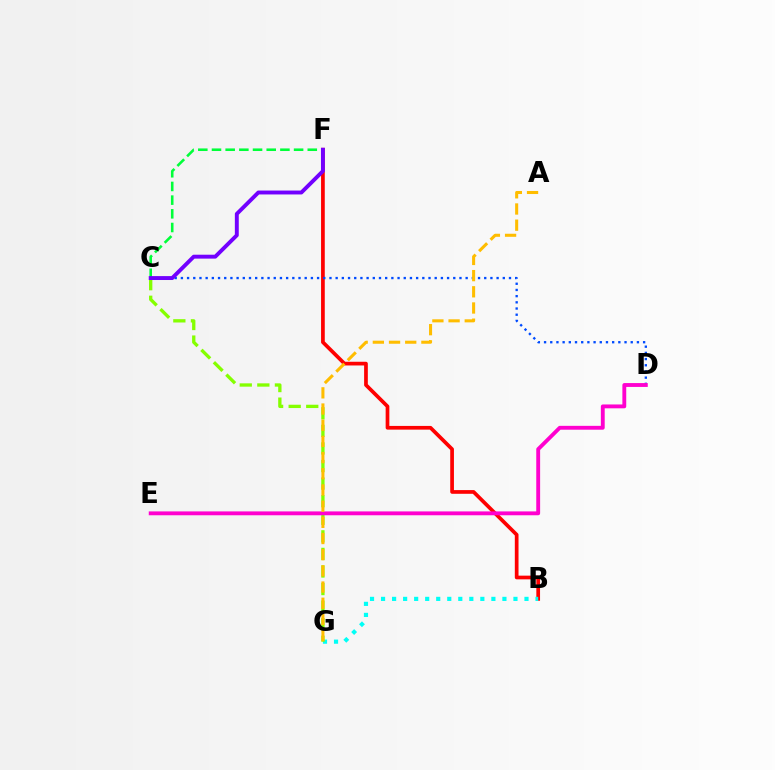{('B', 'F'): [{'color': '#ff0000', 'line_style': 'solid', 'thickness': 2.67}], ('C', 'D'): [{'color': '#004bff', 'line_style': 'dotted', 'thickness': 1.68}], ('C', 'F'): [{'color': '#00ff39', 'line_style': 'dashed', 'thickness': 1.86}, {'color': '#7200ff', 'line_style': 'solid', 'thickness': 2.81}], ('B', 'G'): [{'color': '#00fff6', 'line_style': 'dotted', 'thickness': 3.0}], ('C', 'G'): [{'color': '#84ff00', 'line_style': 'dashed', 'thickness': 2.39}], ('D', 'E'): [{'color': '#ff00cf', 'line_style': 'solid', 'thickness': 2.78}], ('A', 'G'): [{'color': '#ffbd00', 'line_style': 'dashed', 'thickness': 2.2}]}